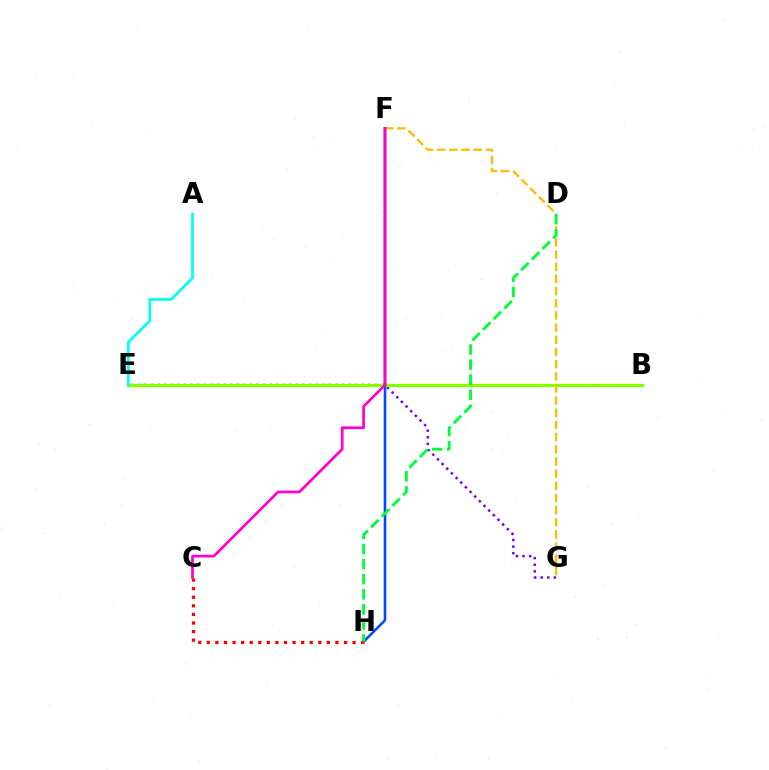{('E', 'G'): [{'color': '#7200ff', 'line_style': 'dotted', 'thickness': 1.79}], ('B', 'E'): [{'color': '#84ff00', 'line_style': 'solid', 'thickness': 2.38}], ('F', 'G'): [{'color': '#ffbd00', 'line_style': 'dashed', 'thickness': 1.65}], ('F', 'H'): [{'color': '#004bff', 'line_style': 'solid', 'thickness': 1.87}], ('C', 'H'): [{'color': '#ff0000', 'line_style': 'dotted', 'thickness': 2.33}], ('D', 'H'): [{'color': '#00ff39', 'line_style': 'dashed', 'thickness': 2.05}], ('A', 'E'): [{'color': '#00fff6', 'line_style': 'solid', 'thickness': 1.96}], ('C', 'F'): [{'color': '#ff00cf', 'line_style': 'solid', 'thickness': 1.95}]}